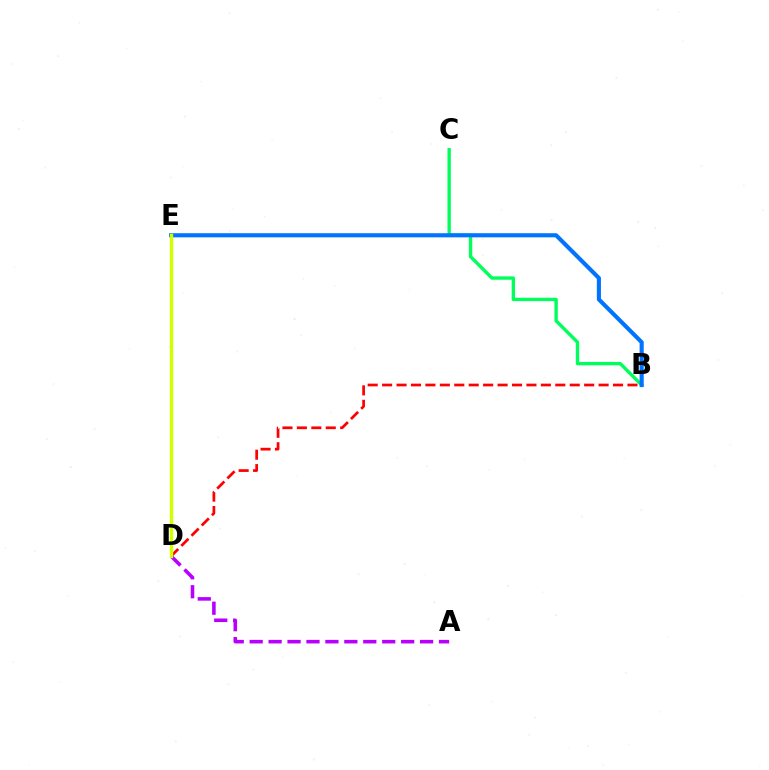{('B', 'C'): [{'color': '#00ff5c', 'line_style': 'solid', 'thickness': 2.42}], ('B', 'D'): [{'color': '#ff0000', 'line_style': 'dashed', 'thickness': 1.96}], ('B', 'E'): [{'color': '#0074ff', 'line_style': 'solid', 'thickness': 2.96}], ('A', 'D'): [{'color': '#b900ff', 'line_style': 'dashed', 'thickness': 2.57}], ('D', 'E'): [{'color': '#d1ff00', 'line_style': 'solid', 'thickness': 2.44}]}